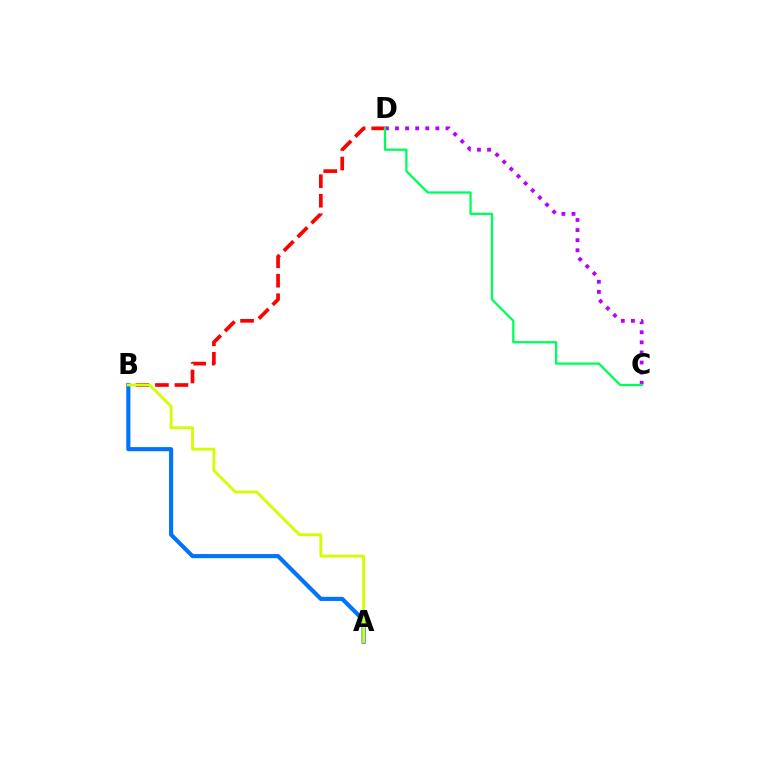{('C', 'D'): [{'color': '#b900ff', 'line_style': 'dotted', 'thickness': 2.74}, {'color': '#00ff5c', 'line_style': 'solid', 'thickness': 1.66}], ('B', 'D'): [{'color': '#ff0000', 'line_style': 'dashed', 'thickness': 2.65}], ('A', 'B'): [{'color': '#0074ff', 'line_style': 'solid', 'thickness': 2.97}, {'color': '#d1ff00', 'line_style': 'solid', 'thickness': 2.04}]}